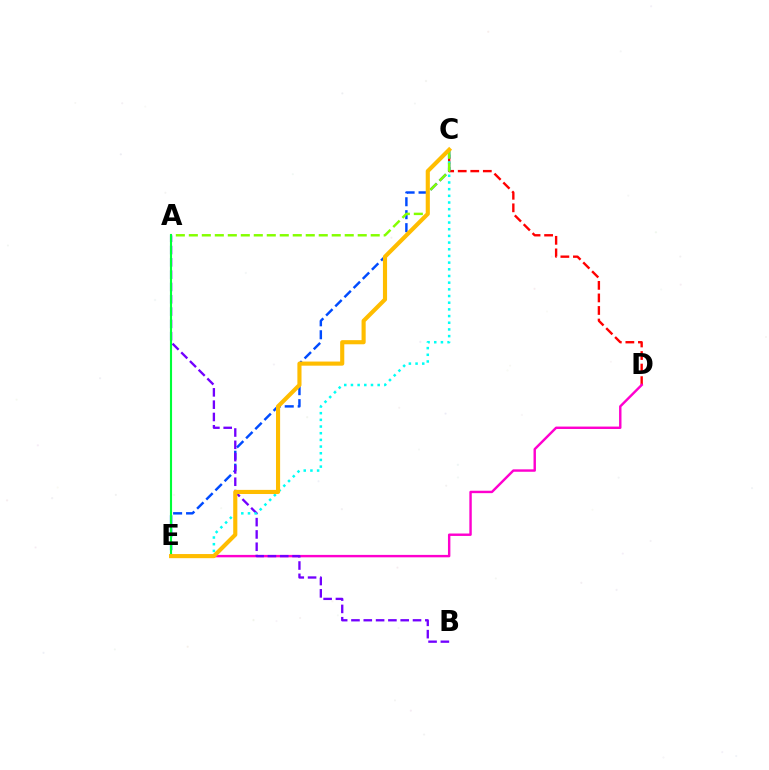{('C', 'D'): [{'color': '#ff0000', 'line_style': 'dashed', 'thickness': 1.7}], ('C', 'E'): [{'color': '#004bff', 'line_style': 'dashed', 'thickness': 1.76}, {'color': '#00fff6', 'line_style': 'dotted', 'thickness': 1.81}, {'color': '#ffbd00', 'line_style': 'solid', 'thickness': 2.97}], ('D', 'E'): [{'color': '#ff00cf', 'line_style': 'solid', 'thickness': 1.74}], ('A', 'B'): [{'color': '#7200ff', 'line_style': 'dashed', 'thickness': 1.67}], ('A', 'C'): [{'color': '#84ff00', 'line_style': 'dashed', 'thickness': 1.76}], ('A', 'E'): [{'color': '#00ff39', 'line_style': 'solid', 'thickness': 1.53}]}